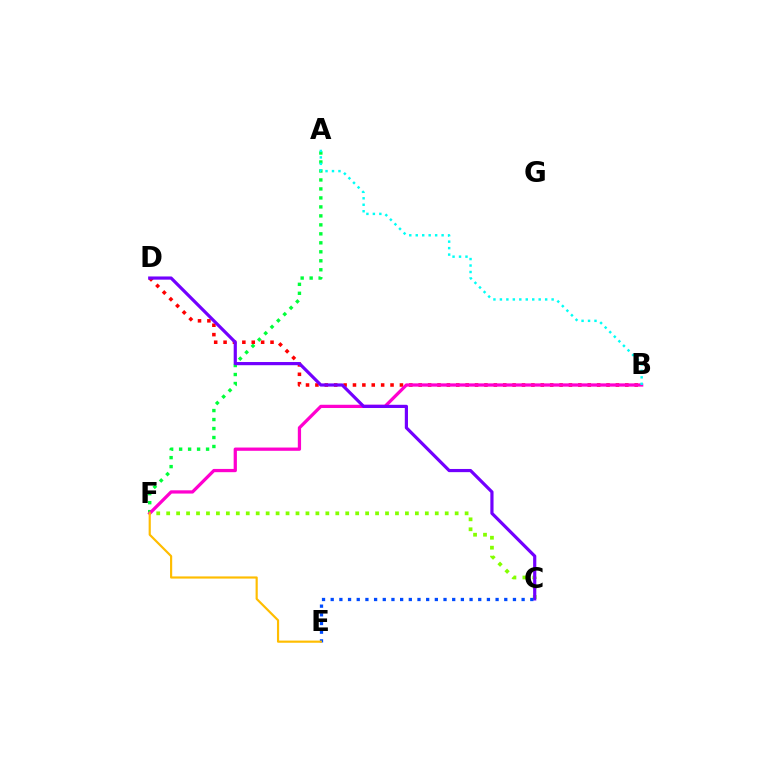{('A', 'F'): [{'color': '#00ff39', 'line_style': 'dotted', 'thickness': 2.44}], ('B', 'D'): [{'color': '#ff0000', 'line_style': 'dotted', 'thickness': 2.55}], ('B', 'F'): [{'color': '#ff00cf', 'line_style': 'solid', 'thickness': 2.34}], ('C', 'F'): [{'color': '#84ff00', 'line_style': 'dotted', 'thickness': 2.7}], ('C', 'D'): [{'color': '#7200ff', 'line_style': 'solid', 'thickness': 2.29}], ('C', 'E'): [{'color': '#004bff', 'line_style': 'dotted', 'thickness': 2.36}], ('E', 'F'): [{'color': '#ffbd00', 'line_style': 'solid', 'thickness': 1.56}], ('A', 'B'): [{'color': '#00fff6', 'line_style': 'dotted', 'thickness': 1.76}]}